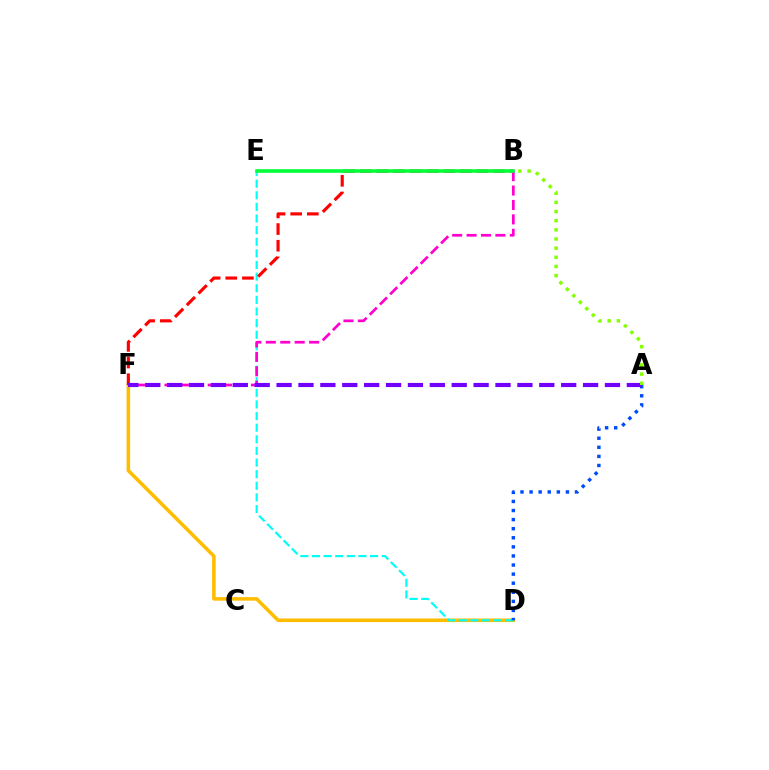{('D', 'F'): [{'color': '#ffbd00', 'line_style': 'solid', 'thickness': 2.56}], ('D', 'E'): [{'color': '#00fff6', 'line_style': 'dashed', 'thickness': 1.58}], ('A', 'D'): [{'color': '#004bff', 'line_style': 'dotted', 'thickness': 2.47}], ('B', 'F'): [{'color': '#ff0000', 'line_style': 'dashed', 'thickness': 2.26}, {'color': '#ff00cf', 'line_style': 'dashed', 'thickness': 1.96}], ('A', 'F'): [{'color': '#7200ff', 'line_style': 'dashed', 'thickness': 2.97}], ('A', 'B'): [{'color': '#84ff00', 'line_style': 'dotted', 'thickness': 2.49}], ('B', 'E'): [{'color': '#00ff39', 'line_style': 'solid', 'thickness': 2.58}]}